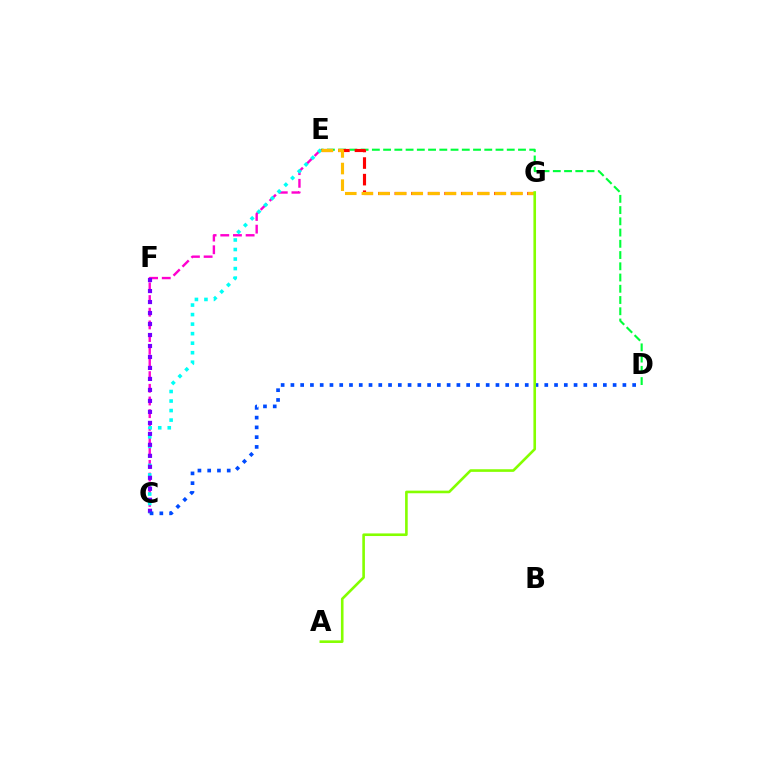{('D', 'E'): [{'color': '#00ff39', 'line_style': 'dashed', 'thickness': 1.53}], ('E', 'G'): [{'color': '#ff0000', 'line_style': 'dashed', 'thickness': 2.25}, {'color': '#ffbd00', 'line_style': 'dashed', 'thickness': 2.26}], ('C', 'E'): [{'color': '#ff00cf', 'line_style': 'dashed', 'thickness': 1.72}, {'color': '#00fff6', 'line_style': 'dotted', 'thickness': 2.59}], ('C', 'F'): [{'color': '#7200ff', 'line_style': 'dotted', 'thickness': 2.98}], ('C', 'D'): [{'color': '#004bff', 'line_style': 'dotted', 'thickness': 2.65}], ('A', 'G'): [{'color': '#84ff00', 'line_style': 'solid', 'thickness': 1.88}]}